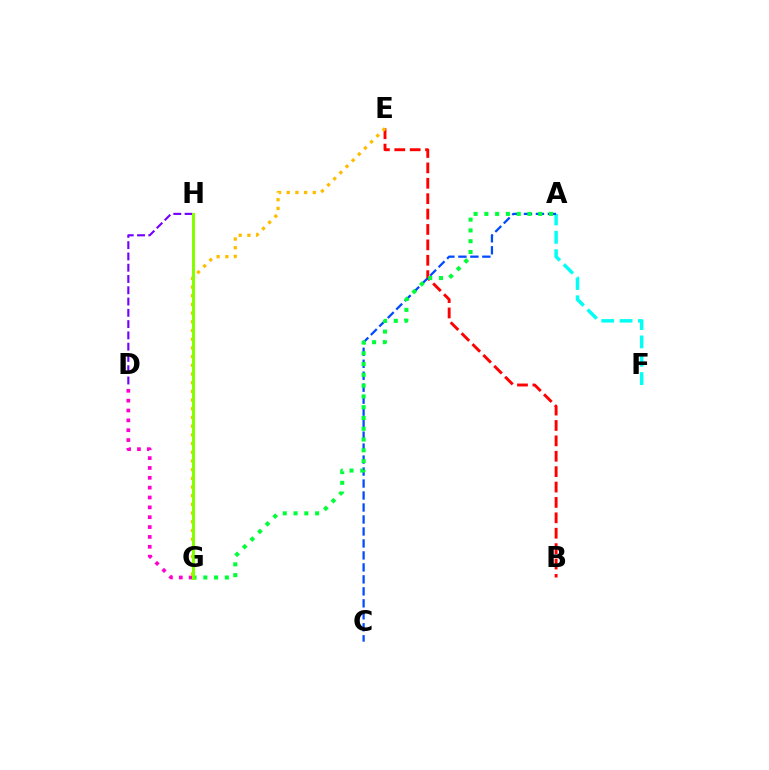{('A', 'F'): [{'color': '#00fff6', 'line_style': 'dashed', 'thickness': 2.49}], ('D', 'H'): [{'color': '#7200ff', 'line_style': 'dashed', 'thickness': 1.53}], ('D', 'G'): [{'color': '#ff00cf', 'line_style': 'dotted', 'thickness': 2.68}], ('B', 'E'): [{'color': '#ff0000', 'line_style': 'dashed', 'thickness': 2.09}], ('A', 'C'): [{'color': '#004bff', 'line_style': 'dashed', 'thickness': 1.63}], ('A', 'G'): [{'color': '#00ff39', 'line_style': 'dotted', 'thickness': 2.93}], ('E', 'G'): [{'color': '#ffbd00', 'line_style': 'dotted', 'thickness': 2.36}], ('G', 'H'): [{'color': '#84ff00', 'line_style': 'solid', 'thickness': 2.19}]}